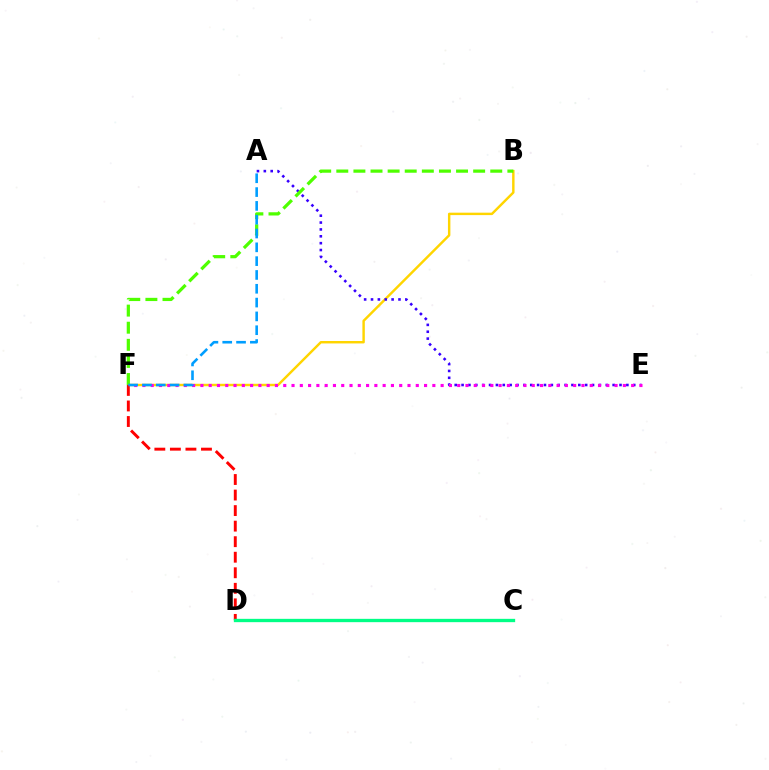{('B', 'F'): [{'color': '#ffd500', 'line_style': 'solid', 'thickness': 1.75}, {'color': '#4fff00', 'line_style': 'dashed', 'thickness': 2.32}], ('A', 'E'): [{'color': '#3700ff', 'line_style': 'dotted', 'thickness': 1.87}], ('E', 'F'): [{'color': '#ff00ed', 'line_style': 'dotted', 'thickness': 2.25}], ('D', 'F'): [{'color': '#ff0000', 'line_style': 'dashed', 'thickness': 2.11}], ('A', 'F'): [{'color': '#009eff', 'line_style': 'dashed', 'thickness': 1.88}], ('C', 'D'): [{'color': '#00ff86', 'line_style': 'solid', 'thickness': 2.39}]}